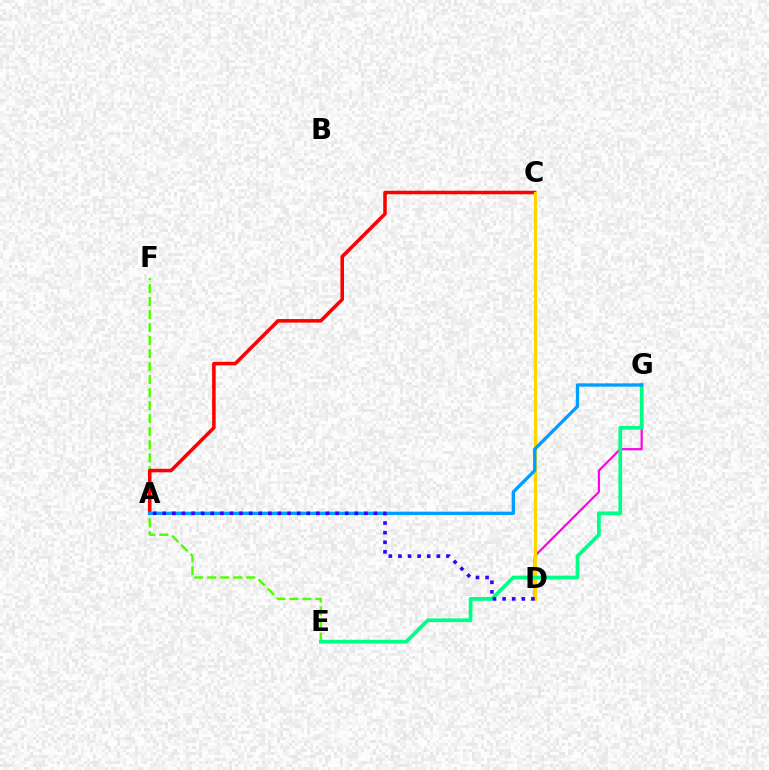{('E', 'F'): [{'color': '#4fff00', 'line_style': 'dashed', 'thickness': 1.77}], ('A', 'C'): [{'color': '#ff0000', 'line_style': 'solid', 'thickness': 2.56}], ('D', 'G'): [{'color': '#ff00ed', 'line_style': 'solid', 'thickness': 1.56}], ('C', 'D'): [{'color': '#ffd500', 'line_style': 'solid', 'thickness': 2.28}], ('E', 'G'): [{'color': '#00ff86', 'line_style': 'solid', 'thickness': 2.69}], ('A', 'G'): [{'color': '#009eff', 'line_style': 'solid', 'thickness': 2.38}], ('A', 'D'): [{'color': '#3700ff', 'line_style': 'dotted', 'thickness': 2.61}]}